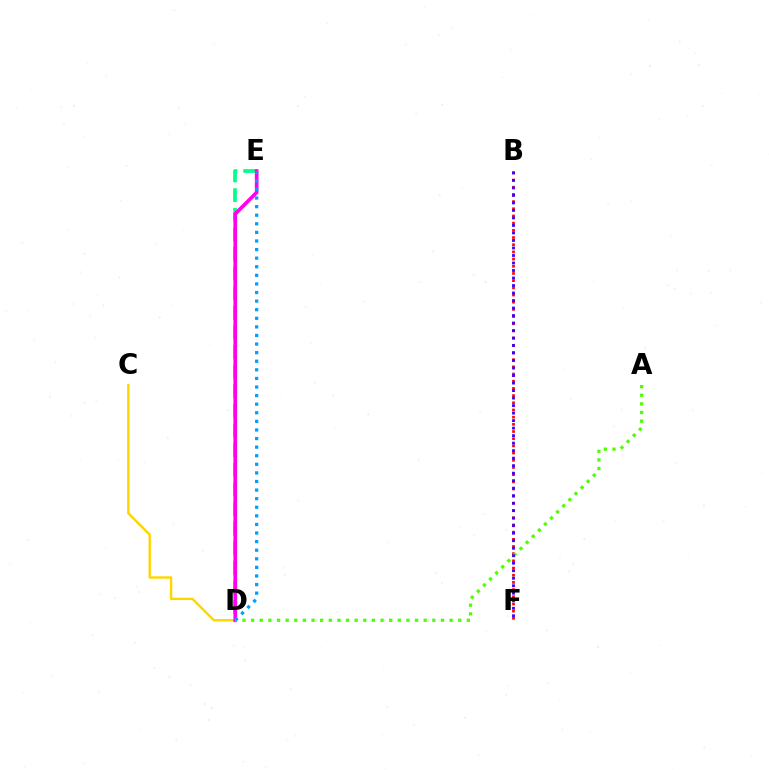{('D', 'E'): [{'color': '#00ff86', 'line_style': 'dashed', 'thickness': 2.67}, {'color': '#ff00ed', 'line_style': 'solid', 'thickness': 2.65}, {'color': '#009eff', 'line_style': 'dotted', 'thickness': 2.33}], ('B', 'F'): [{'color': '#ff0000', 'line_style': 'dotted', 'thickness': 1.95}, {'color': '#3700ff', 'line_style': 'dotted', 'thickness': 2.04}], ('C', 'D'): [{'color': '#ffd500', 'line_style': 'solid', 'thickness': 1.72}], ('A', 'D'): [{'color': '#4fff00', 'line_style': 'dotted', 'thickness': 2.34}]}